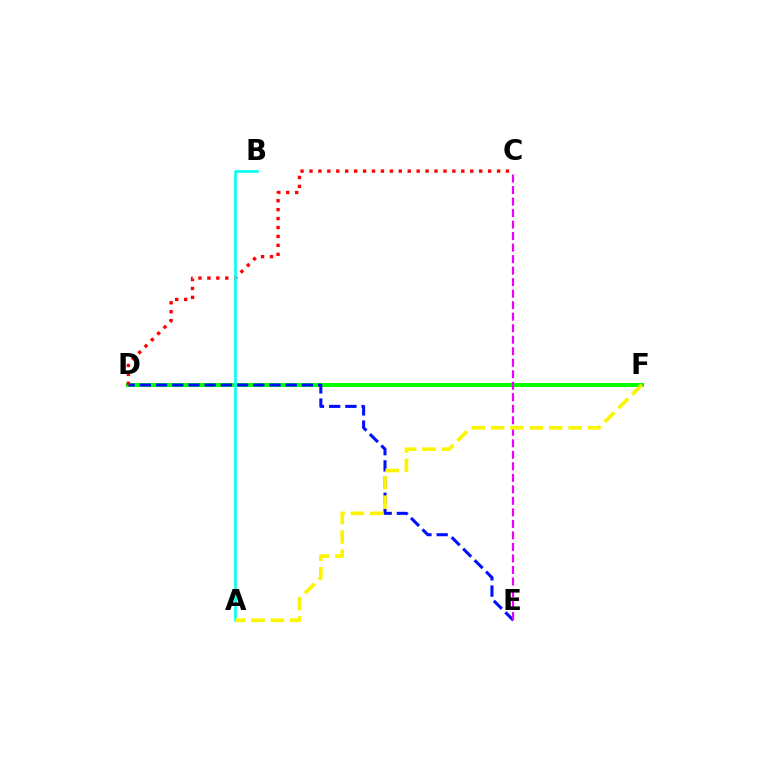{('D', 'F'): [{'color': '#08ff00', 'line_style': 'solid', 'thickness': 2.89}], ('D', 'E'): [{'color': '#0010ff', 'line_style': 'dashed', 'thickness': 2.2}], ('C', 'D'): [{'color': '#ff0000', 'line_style': 'dotted', 'thickness': 2.43}], ('A', 'B'): [{'color': '#00fff6', 'line_style': 'solid', 'thickness': 1.87}], ('C', 'E'): [{'color': '#ee00ff', 'line_style': 'dashed', 'thickness': 1.56}], ('A', 'F'): [{'color': '#fcf500', 'line_style': 'dashed', 'thickness': 2.63}]}